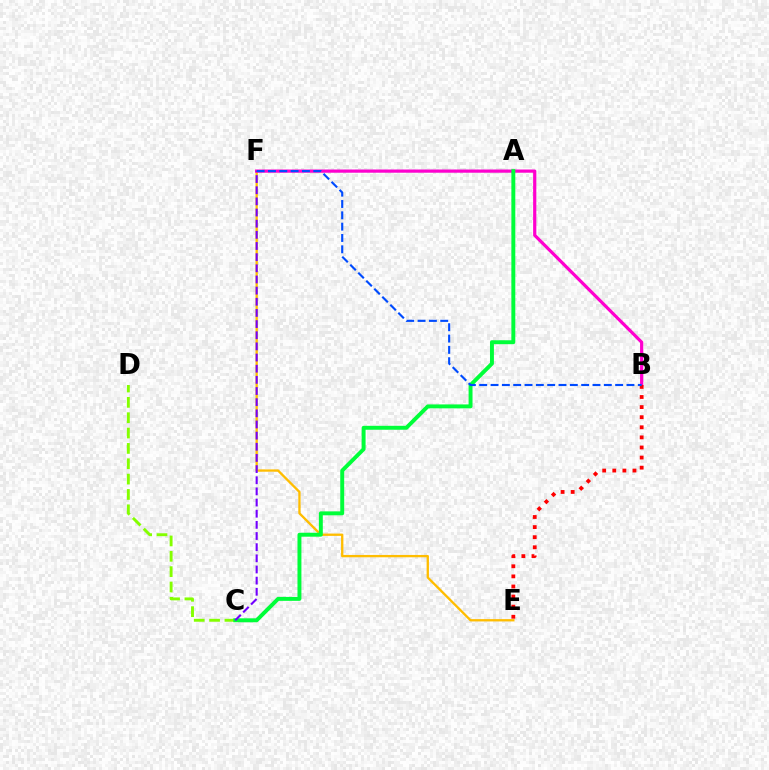{('A', 'F'): [{'color': '#00fff6', 'line_style': 'dotted', 'thickness': 1.57}], ('E', 'F'): [{'color': '#ffbd00', 'line_style': 'solid', 'thickness': 1.67}], ('B', 'F'): [{'color': '#ff00cf', 'line_style': 'solid', 'thickness': 2.31}, {'color': '#004bff', 'line_style': 'dashed', 'thickness': 1.54}], ('C', 'D'): [{'color': '#84ff00', 'line_style': 'dashed', 'thickness': 2.09}], ('B', 'E'): [{'color': '#ff0000', 'line_style': 'dotted', 'thickness': 2.74}], ('A', 'C'): [{'color': '#00ff39', 'line_style': 'solid', 'thickness': 2.83}], ('C', 'F'): [{'color': '#7200ff', 'line_style': 'dashed', 'thickness': 1.52}]}